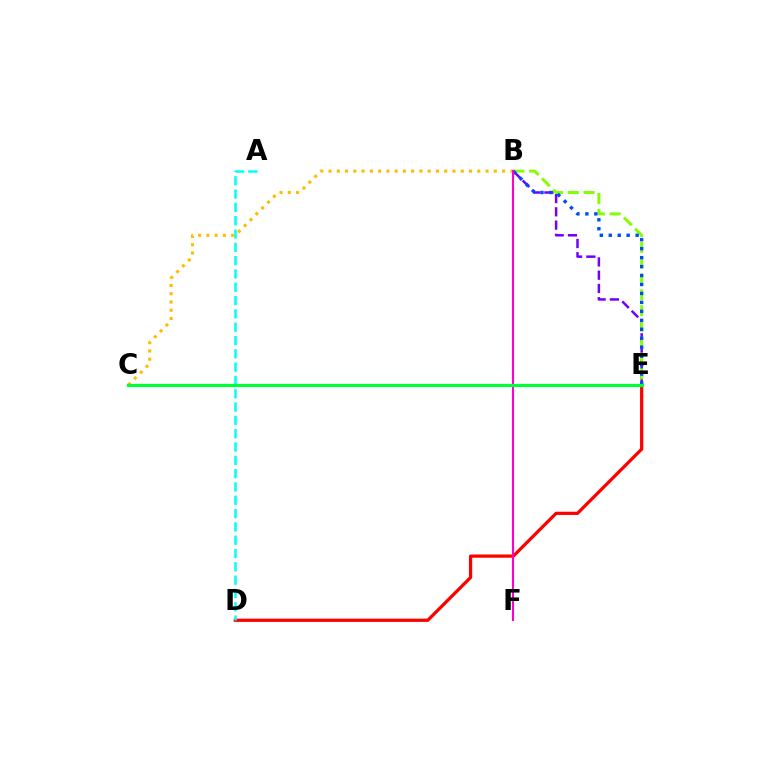{('D', 'E'): [{'color': '#ff0000', 'line_style': 'solid', 'thickness': 2.33}], ('B', 'E'): [{'color': '#7200ff', 'line_style': 'dashed', 'thickness': 1.8}, {'color': '#84ff00', 'line_style': 'dashed', 'thickness': 2.15}, {'color': '#004bff', 'line_style': 'dotted', 'thickness': 2.43}], ('B', 'C'): [{'color': '#ffbd00', 'line_style': 'dotted', 'thickness': 2.25}], ('B', 'F'): [{'color': '#ff00cf', 'line_style': 'solid', 'thickness': 1.5}], ('A', 'D'): [{'color': '#00fff6', 'line_style': 'dashed', 'thickness': 1.81}], ('C', 'E'): [{'color': '#00ff39', 'line_style': 'solid', 'thickness': 2.32}]}